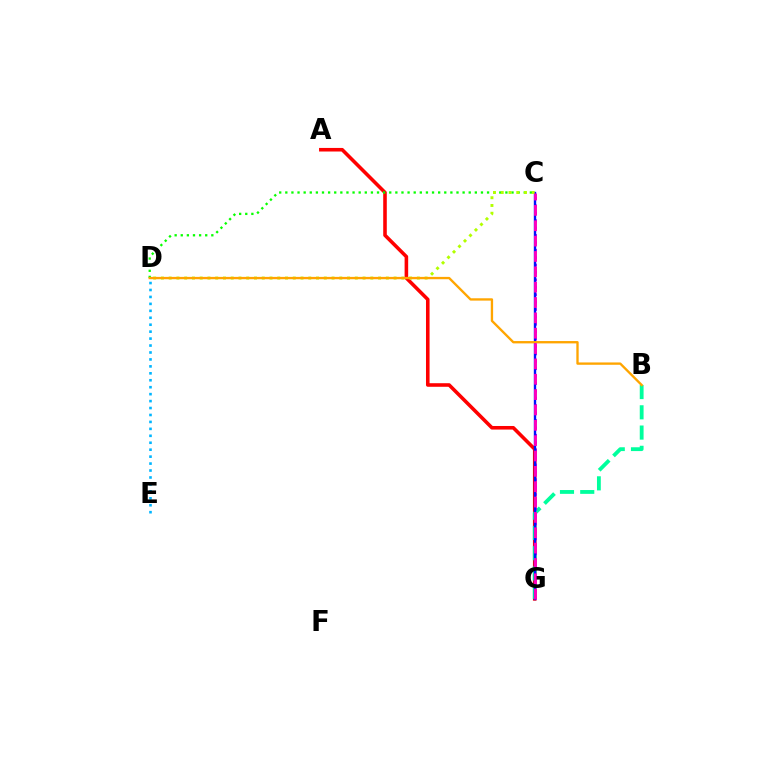{('A', 'G'): [{'color': '#ff0000', 'line_style': 'solid', 'thickness': 2.58}], ('D', 'E'): [{'color': '#00b5ff', 'line_style': 'dotted', 'thickness': 1.89}], ('B', 'G'): [{'color': '#00ff9d', 'line_style': 'dashed', 'thickness': 2.75}], ('C', 'G'): [{'color': '#9b00ff', 'line_style': 'dotted', 'thickness': 2.01}, {'color': '#0010ff', 'line_style': 'solid', 'thickness': 1.71}, {'color': '#ff00bd', 'line_style': 'dashed', 'thickness': 2.09}], ('C', 'D'): [{'color': '#08ff00', 'line_style': 'dotted', 'thickness': 1.66}, {'color': '#b3ff00', 'line_style': 'dotted', 'thickness': 2.11}], ('B', 'D'): [{'color': '#ffa500', 'line_style': 'solid', 'thickness': 1.68}]}